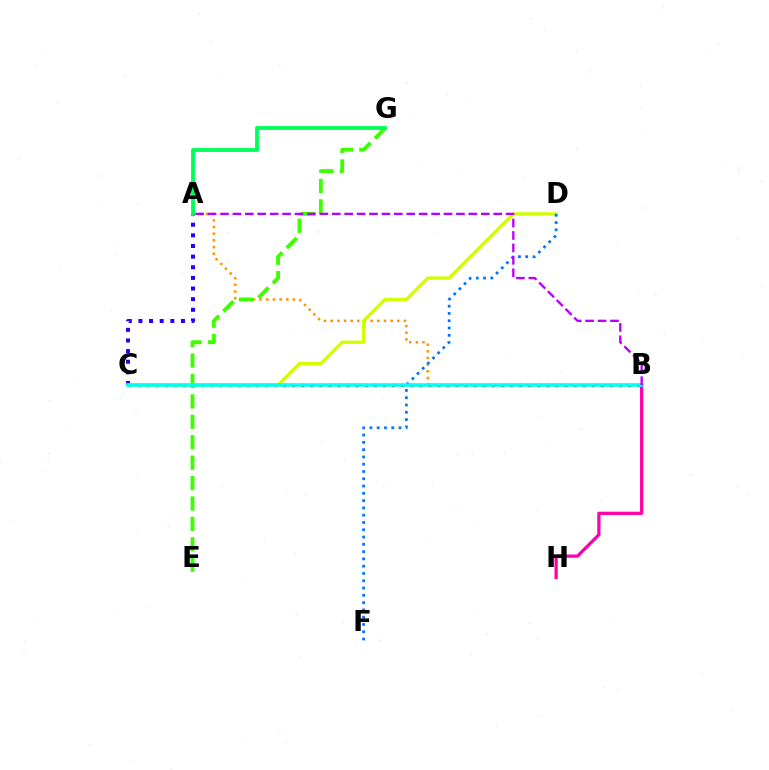{('A', 'B'): [{'color': '#ff9400', 'line_style': 'dotted', 'thickness': 1.81}, {'color': '#b900ff', 'line_style': 'dashed', 'thickness': 1.69}], ('A', 'C'): [{'color': '#2500ff', 'line_style': 'dotted', 'thickness': 2.89}], ('B', 'C'): [{'color': '#ff0000', 'line_style': 'dotted', 'thickness': 2.47}, {'color': '#00fff6', 'line_style': 'solid', 'thickness': 2.53}], ('C', 'D'): [{'color': '#d1ff00', 'line_style': 'solid', 'thickness': 2.39}], ('D', 'F'): [{'color': '#0074ff', 'line_style': 'dotted', 'thickness': 1.98}], ('E', 'G'): [{'color': '#3dff00', 'line_style': 'dashed', 'thickness': 2.77}], ('A', 'G'): [{'color': '#00ff5c', 'line_style': 'solid', 'thickness': 2.77}], ('B', 'H'): [{'color': '#ff00ac', 'line_style': 'solid', 'thickness': 2.34}]}